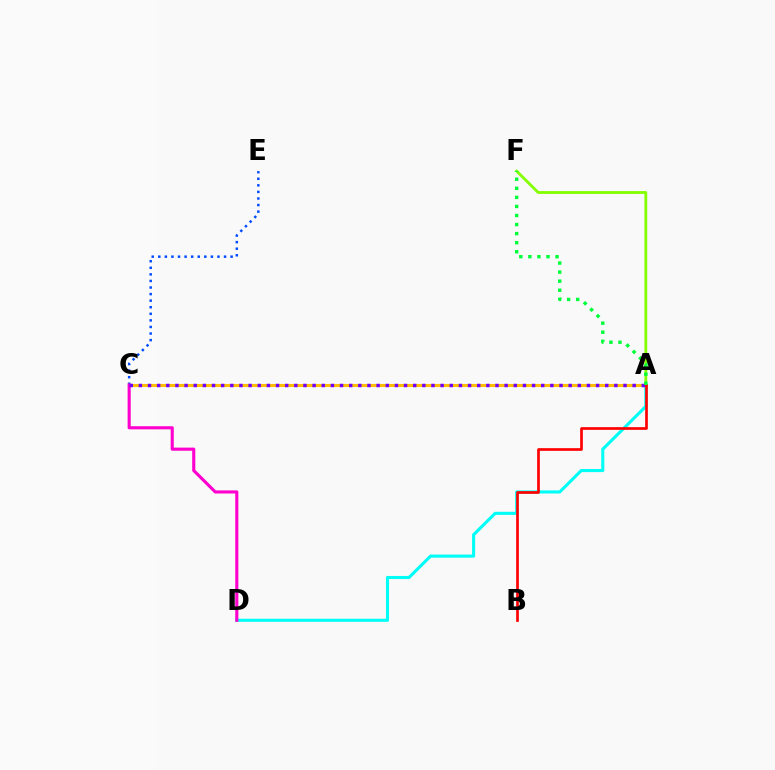{('C', 'E'): [{'color': '#004bff', 'line_style': 'dotted', 'thickness': 1.79}], ('A', 'D'): [{'color': '#00fff6', 'line_style': 'solid', 'thickness': 2.22}], ('A', 'C'): [{'color': '#ffbd00', 'line_style': 'solid', 'thickness': 2.21}, {'color': '#7200ff', 'line_style': 'dotted', 'thickness': 2.48}], ('C', 'D'): [{'color': '#ff00cf', 'line_style': 'solid', 'thickness': 2.24}], ('A', 'F'): [{'color': '#84ff00', 'line_style': 'solid', 'thickness': 2.03}, {'color': '#00ff39', 'line_style': 'dotted', 'thickness': 2.46}], ('A', 'B'): [{'color': '#ff0000', 'line_style': 'solid', 'thickness': 1.93}]}